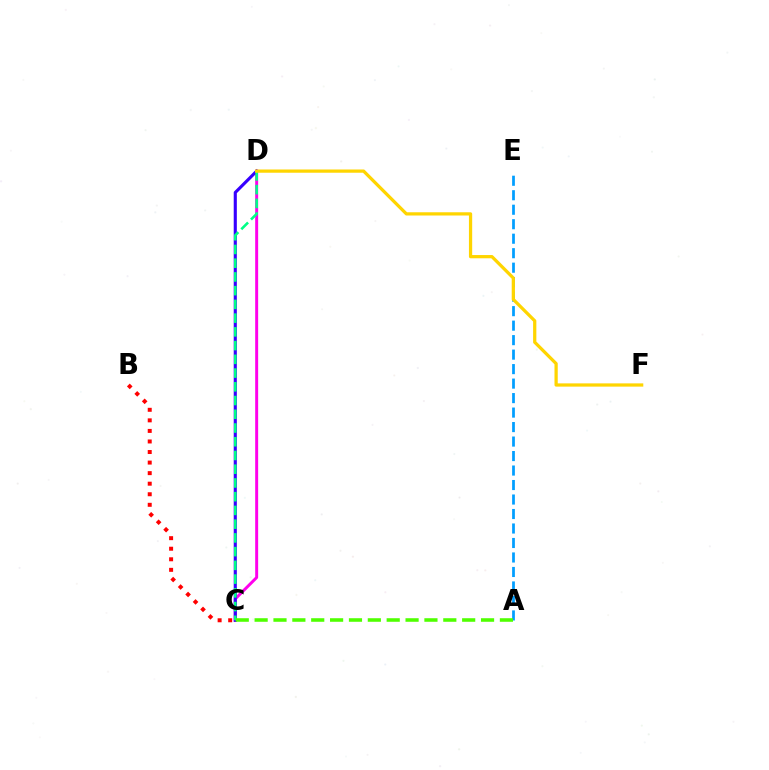{('B', 'C'): [{'color': '#ff0000', 'line_style': 'dotted', 'thickness': 2.87}], ('C', 'D'): [{'color': '#ff00ed', 'line_style': 'solid', 'thickness': 2.14}, {'color': '#3700ff', 'line_style': 'solid', 'thickness': 2.24}, {'color': '#00ff86', 'line_style': 'dashed', 'thickness': 1.87}], ('A', 'E'): [{'color': '#009eff', 'line_style': 'dashed', 'thickness': 1.97}], ('D', 'F'): [{'color': '#ffd500', 'line_style': 'solid', 'thickness': 2.34}], ('A', 'C'): [{'color': '#4fff00', 'line_style': 'dashed', 'thickness': 2.56}]}